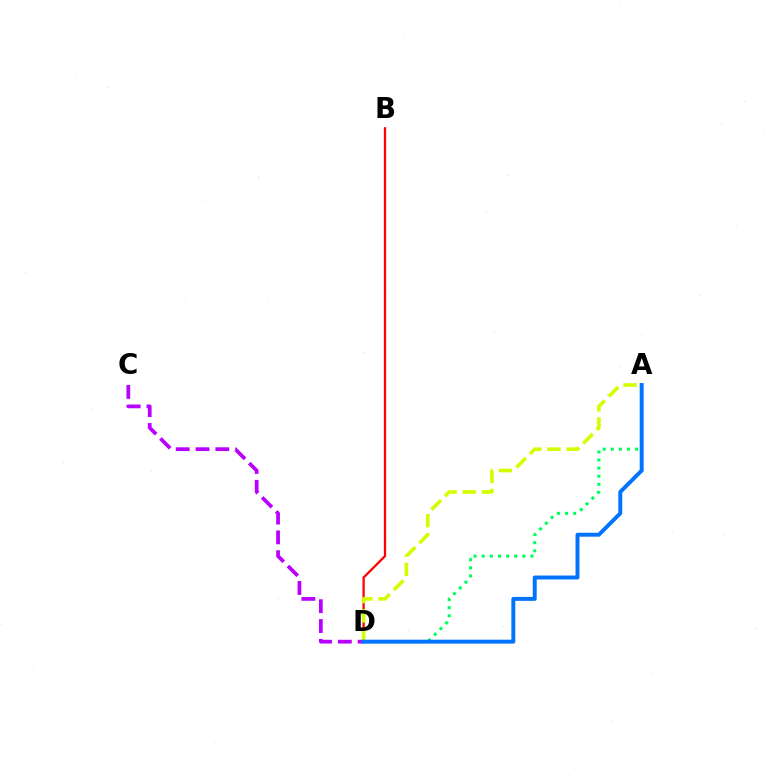{('A', 'D'): [{'color': '#00ff5c', 'line_style': 'dotted', 'thickness': 2.21}, {'color': '#d1ff00', 'line_style': 'dashed', 'thickness': 2.61}, {'color': '#0074ff', 'line_style': 'solid', 'thickness': 2.84}], ('C', 'D'): [{'color': '#b900ff', 'line_style': 'dashed', 'thickness': 2.69}], ('B', 'D'): [{'color': '#ff0000', 'line_style': 'solid', 'thickness': 1.63}]}